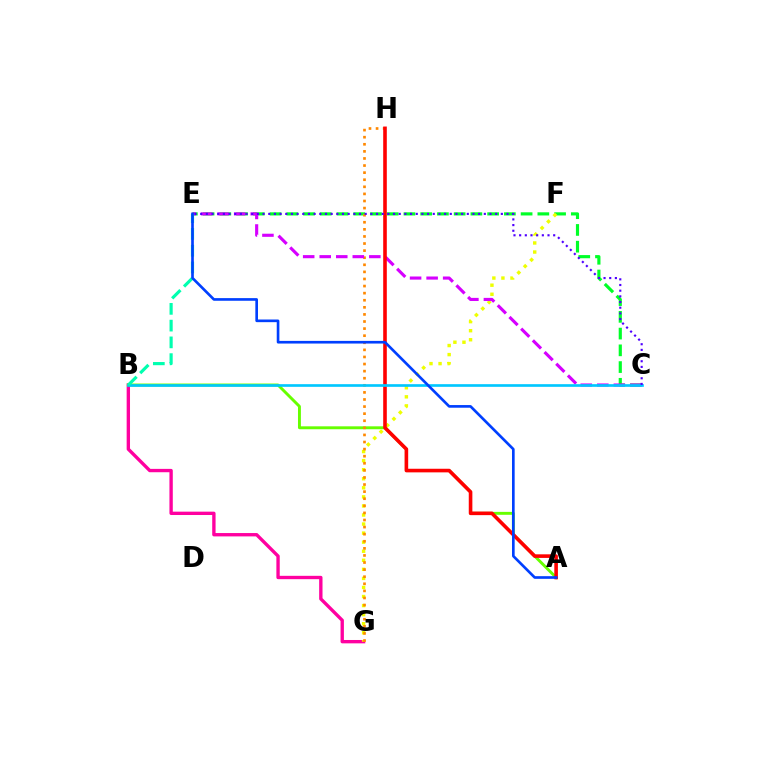{('C', 'E'): [{'color': '#00ff27', 'line_style': 'dashed', 'thickness': 2.27}, {'color': '#d600ff', 'line_style': 'dashed', 'thickness': 2.25}, {'color': '#4f00ff', 'line_style': 'dotted', 'thickness': 1.54}], ('B', 'G'): [{'color': '#ff00a0', 'line_style': 'solid', 'thickness': 2.41}], ('A', 'B'): [{'color': '#66ff00', 'line_style': 'solid', 'thickness': 2.1}], ('F', 'G'): [{'color': '#eeff00', 'line_style': 'dotted', 'thickness': 2.46}], ('G', 'H'): [{'color': '#ff8800', 'line_style': 'dotted', 'thickness': 1.93}], ('A', 'H'): [{'color': '#ff0000', 'line_style': 'solid', 'thickness': 2.59}], ('B', 'C'): [{'color': '#00c7ff', 'line_style': 'solid', 'thickness': 1.92}], ('B', 'E'): [{'color': '#00ffaf', 'line_style': 'dashed', 'thickness': 2.28}], ('A', 'E'): [{'color': '#003fff', 'line_style': 'solid', 'thickness': 1.91}]}